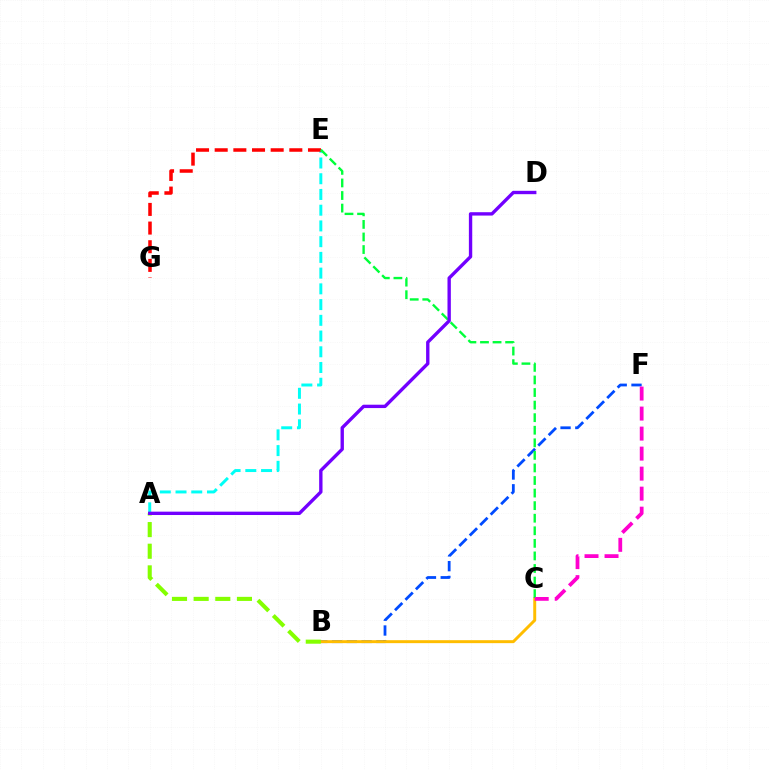{('B', 'F'): [{'color': '#004bff', 'line_style': 'dashed', 'thickness': 2.01}], ('A', 'E'): [{'color': '#00fff6', 'line_style': 'dashed', 'thickness': 2.14}], ('B', 'C'): [{'color': '#ffbd00', 'line_style': 'solid', 'thickness': 2.13}], ('E', 'G'): [{'color': '#ff0000', 'line_style': 'dashed', 'thickness': 2.53}], ('A', 'B'): [{'color': '#84ff00', 'line_style': 'dashed', 'thickness': 2.94}], ('C', 'E'): [{'color': '#00ff39', 'line_style': 'dashed', 'thickness': 1.71}], ('C', 'F'): [{'color': '#ff00cf', 'line_style': 'dashed', 'thickness': 2.72}], ('A', 'D'): [{'color': '#7200ff', 'line_style': 'solid', 'thickness': 2.42}]}